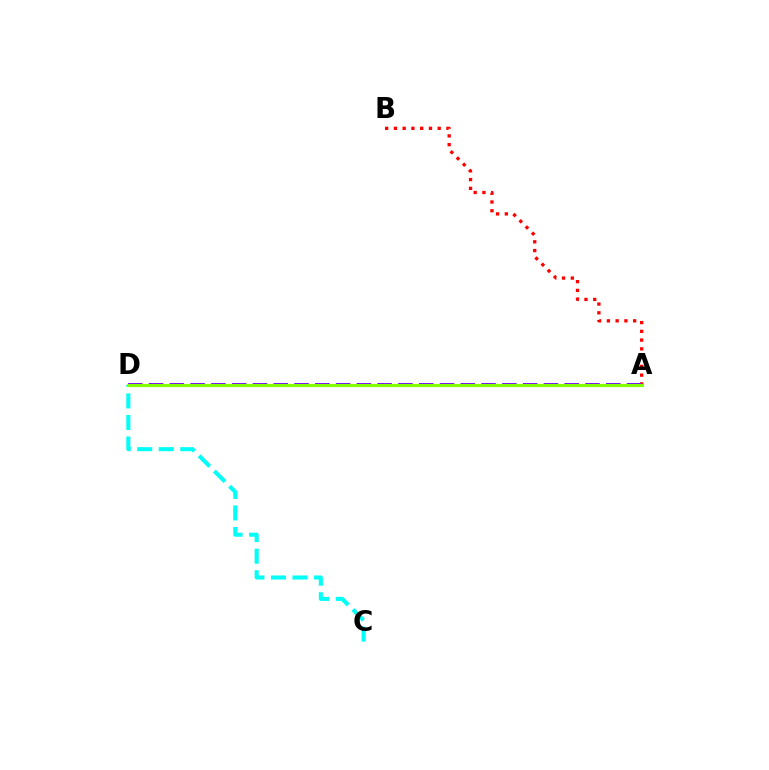{('C', 'D'): [{'color': '#00fff6', 'line_style': 'dashed', 'thickness': 2.93}], ('A', 'B'): [{'color': '#ff0000', 'line_style': 'dotted', 'thickness': 2.38}], ('A', 'D'): [{'color': '#7200ff', 'line_style': 'dashed', 'thickness': 2.82}, {'color': '#84ff00', 'line_style': 'solid', 'thickness': 2.28}]}